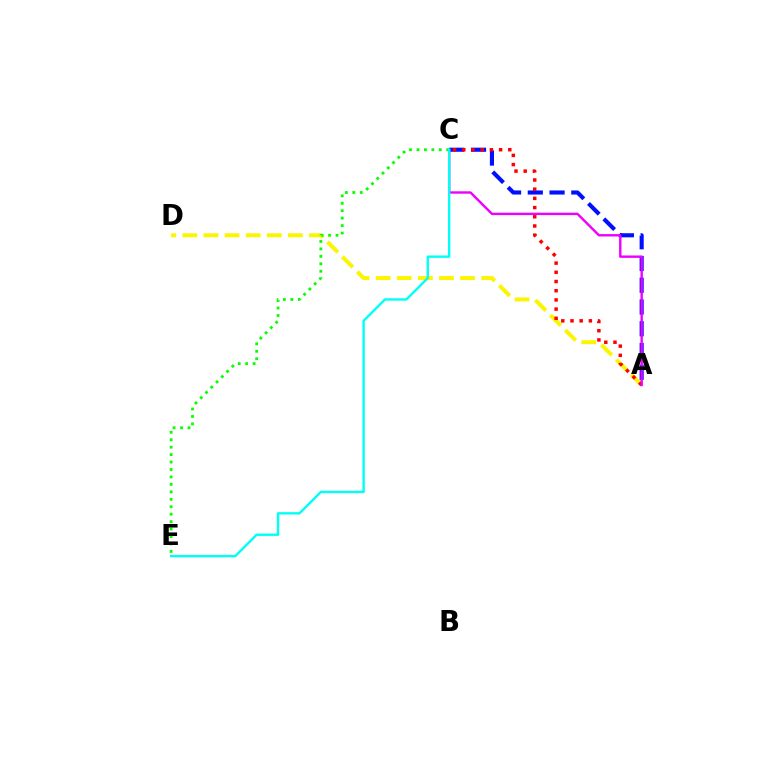{('A', 'C'): [{'color': '#0010ff', 'line_style': 'dashed', 'thickness': 2.96}, {'color': '#ff0000', 'line_style': 'dotted', 'thickness': 2.5}, {'color': '#ee00ff', 'line_style': 'solid', 'thickness': 1.73}], ('A', 'D'): [{'color': '#fcf500', 'line_style': 'dashed', 'thickness': 2.87}], ('C', 'E'): [{'color': '#08ff00', 'line_style': 'dotted', 'thickness': 2.02}, {'color': '#00fff6', 'line_style': 'solid', 'thickness': 1.72}]}